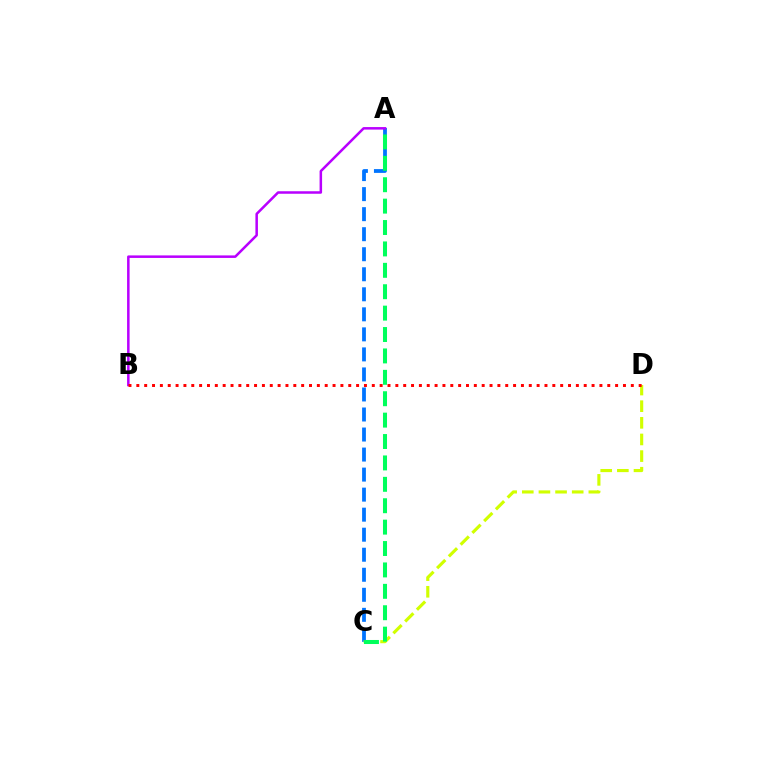{('A', 'C'): [{'color': '#0074ff', 'line_style': 'dashed', 'thickness': 2.72}, {'color': '#00ff5c', 'line_style': 'dashed', 'thickness': 2.91}], ('A', 'B'): [{'color': '#b900ff', 'line_style': 'solid', 'thickness': 1.81}], ('C', 'D'): [{'color': '#d1ff00', 'line_style': 'dashed', 'thickness': 2.26}], ('B', 'D'): [{'color': '#ff0000', 'line_style': 'dotted', 'thickness': 2.13}]}